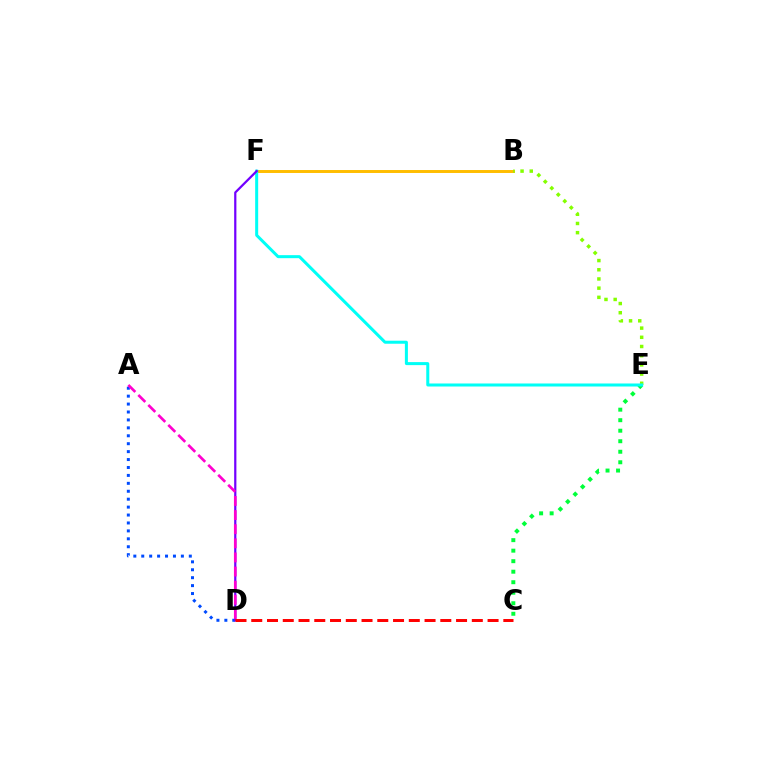{('B', 'F'): [{'color': '#ffbd00', 'line_style': 'solid', 'thickness': 2.13}], ('C', 'E'): [{'color': '#00ff39', 'line_style': 'dotted', 'thickness': 2.86}], ('A', 'D'): [{'color': '#004bff', 'line_style': 'dotted', 'thickness': 2.15}, {'color': '#ff00cf', 'line_style': 'dashed', 'thickness': 1.92}], ('B', 'E'): [{'color': '#84ff00', 'line_style': 'dotted', 'thickness': 2.5}], ('E', 'F'): [{'color': '#00fff6', 'line_style': 'solid', 'thickness': 2.18}], ('D', 'F'): [{'color': '#7200ff', 'line_style': 'solid', 'thickness': 1.6}], ('C', 'D'): [{'color': '#ff0000', 'line_style': 'dashed', 'thickness': 2.14}]}